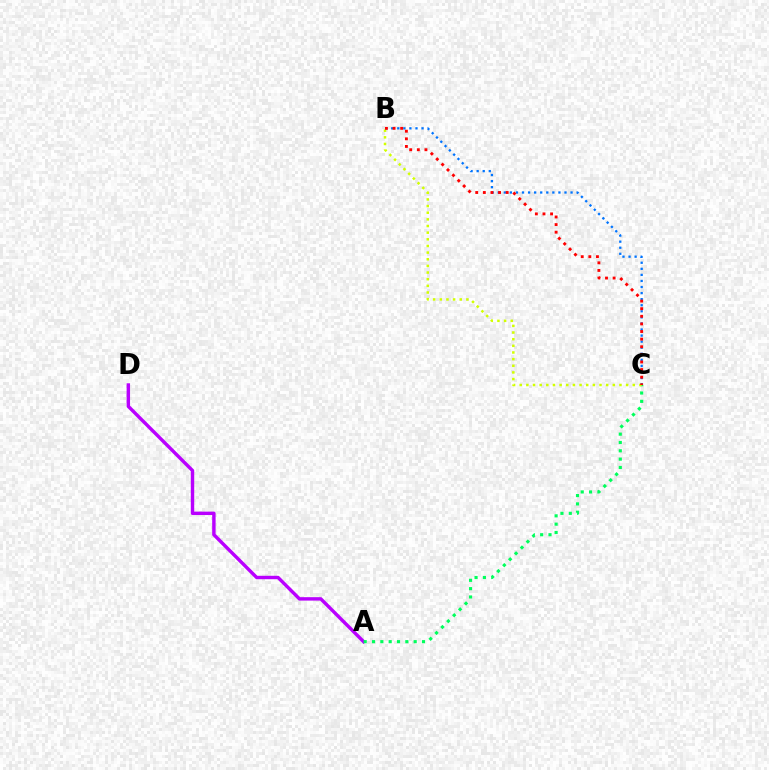{('B', 'C'): [{'color': '#0074ff', 'line_style': 'dotted', 'thickness': 1.65}, {'color': '#d1ff00', 'line_style': 'dotted', 'thickness': 1.81}, {'color': '#ff0000', 'line_style': 'dotted', 'thickness': 2.07}], ('A', 'D'): [{'color': '#b900ff', 'line_style': 'solid', 'thickness': 2.46}], ('A', 'C'): [{'color': '#00ff5c', 'line_style': 'dotted', 'thickness': 2.26}]}